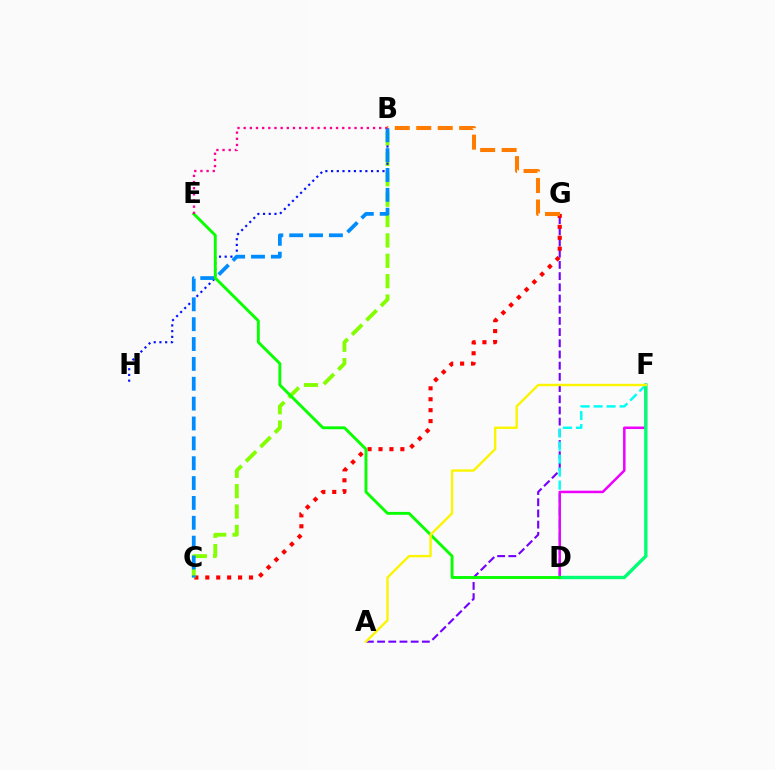{('A', 'G'): [{'color': '#7200ff', 'line_style': 'dashed', 'thickness': 1.52}], ('D', 'F'): [{'color': '#00fff6', 'line_style': 'dashed', 'thickness': 1.77}, {'color': '#ee00ff', 'line_style': 'solid', 'thickness': 1.8}, {'color': '#00ff74', 'line_style': 'solid', 'thickness': 2.42}], ('C', 'G'): [{'color': '#ff0000', 'line_style': 'dotted', 'thickness': 2.97}], ('B', 'C'): [{'color': '#84ff00', 'line_style': 'dashed', 'thickness': 2.77}, {'color': '#008cff', 'line_style': 'dashed', 'thickness': 2.7}], ('B', 'G'): [{'color': '#ff7c00', 'line_style': 'dashed', 'thickness': 2.92}], ('B', 'H'): [{'color': '#0010ff', 'line_style': 'dotted', 'thickness': 1.55}], ('D', 'E'): [{'color': '#08ff00', 'line_style': 'solid', 'thickness': 2.08}], ('B', 'E'): [{'color': '#ff0094', 'line_style': 'dotted', 'thickness': 1.67}], ('A', 'F'): [{'color': '#fcf500', 'line_style': 'solid', 'thickness': 1.71}]}